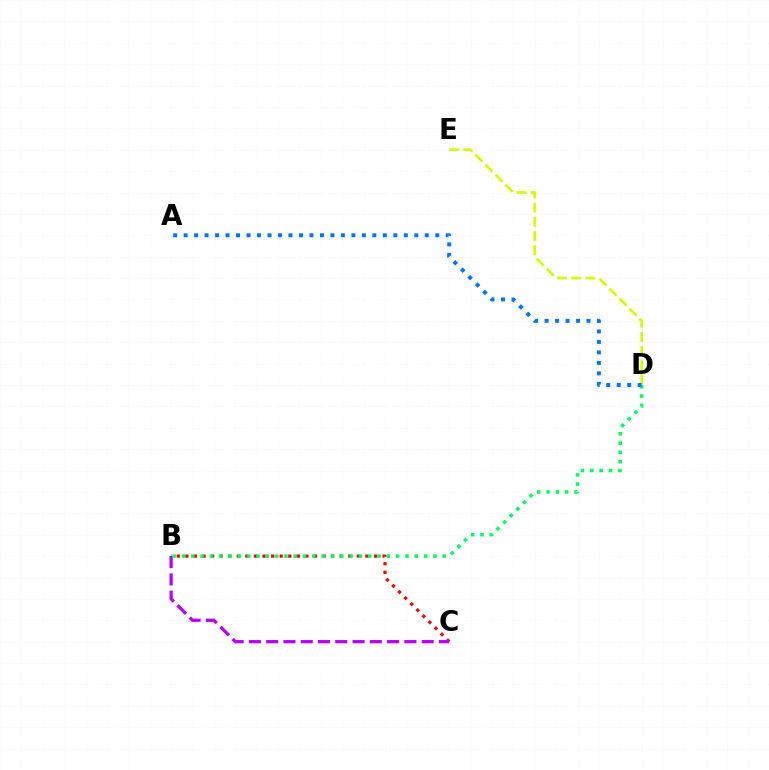{('B', 'C'): [{'color': '#ff0000', 'line_style': 'dotted', 'thickness': 2.33}, {'color': '#b900ff', 'line_style': 'dashed', 'thickness': 2.35}], ('D', 'E'): [{'color': '#d1ff00', 'line_style': 'dashed', 'thickness': 1.93}], ('B', 'D'): [{'color': '#00ff5c', 'line_style': 'dotted', 'thickness': 2.53}], ('A', 'D'): [{'color': '#0074ff', 'line_style': 'dotted', 'thickness': 2.85}]}